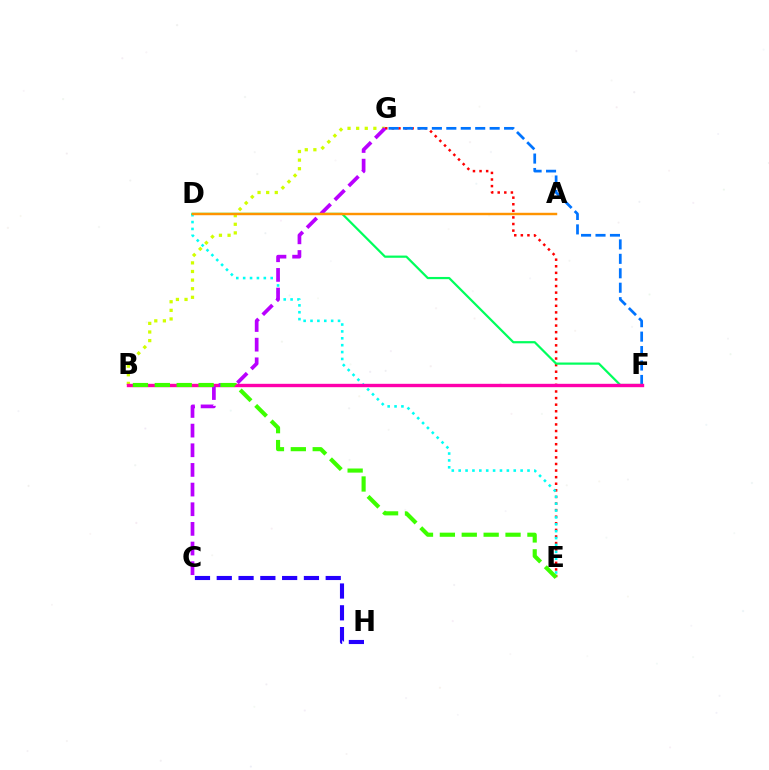{('E', 'G'): [{'color': '#ff0000', 'line_style': 'dotted', 'thickness': 1.79}], ('D', 'E'): [{'color': '#00fff6', 'line_style': 'dotted', 'thickness': 1.87}], ('B', 'G'): [{'color': '#d1ff00', 'line_style': 'dotted', 'thickness': 2.34}], ('C', 'H'): [{'color': '#2500ff', 'line_style': 'dashed', 'thickness': 2.96}], ('F', 'G'): [{'color': '#0074ff', 'line_style': 'dashed', 'thickness': 1.96}], ('D', 'F'): [{'color': '#00ff5c', 'line_style': 'solid', 'thickness': 1.59}], ('B', 'F'): [{'color': '#ff00ac', 'line_style': 'solid', 'thickness': 2.43}], ('C', 'G'): [{'color': '#b900ff', 'line_style': 'dashed', 'thickness': 2.67}], ('B', 'E'): [{'color': '#3dff00', 'line_style': 'dashed', 'thickness': 2.97}], ('A', 'D'): [{'color': '#ff9400', 'line_style': 'solid', 'thickness': 1.75}]}